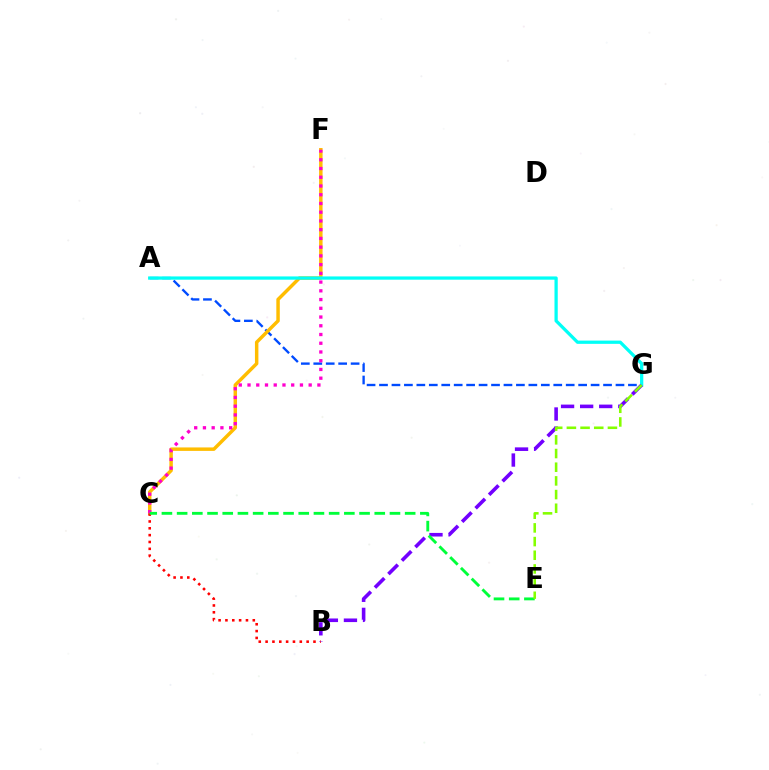{('A', 'G'): [{'color': '#004bff', 'line_style': 'dashed', 'thickness': 1.69}, {'color': '#00fff6', 'line_style': 'solid', 'thickness': 2.34}], ('C', 'F'): [{'color': '#ffbd00', 'line_style': 'solid', 'thickness': 2.49}, {'color': '#ff00cf', 'line_style': 'dotted', 'thickness': 2.37}], ('B', 'C'): [{'color': '#ff0000', 'line_style': 'dotted', 'thickness': 1.86}], ('B', 'G'): [{'color': '#7200ff', 'line_style': 'dashed', 'thickness': 2.59}], ('C', 'E'): [{'color': '#00ff39', 'line_style': 'dashed', 'thickness': 2.07}], ('E', 'G'): [{'color': '#84ff00', 'line_style': 'dashed', 'thickness': 1.86}]}